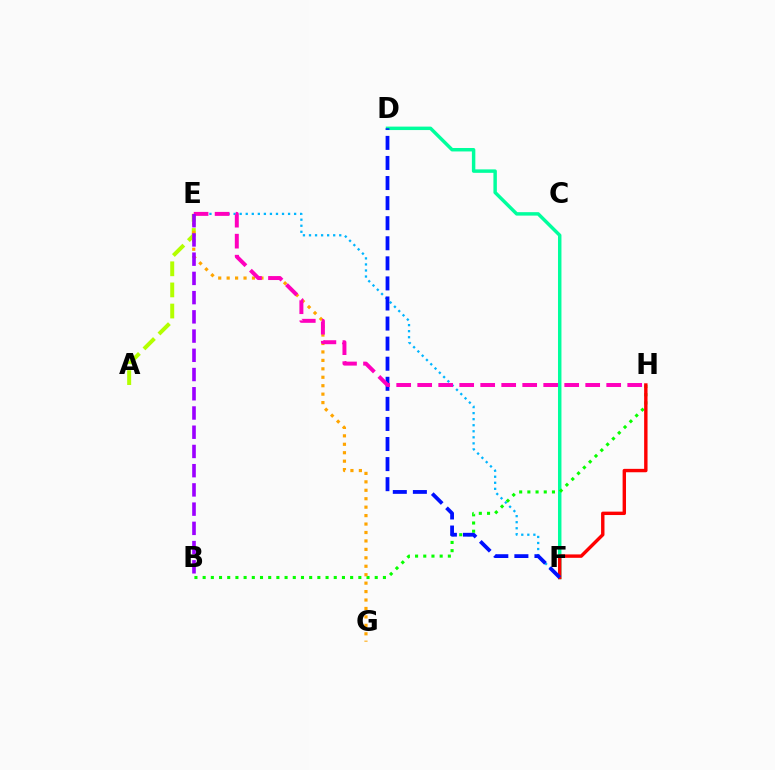{('D', 'F'): [{'color': '#00ff9d', 'line_style': 'solid', 'thickness': 2.48}, {'color': '#0010ff', 'line_style': 'dashed', 'thickness': 2.73}], ('A', 'E'): [{'color': '#b3ff00', 'line_style': 'dashed', 'thickness': 2.87}], ('E', 'F'): [{'color': '#00b5ff', 'line_style': 'dotted', 'thickness': 1.64}], ('B', 'H'): [{'color': '#08ff00', 'line_style': 'dotted', 'thickness': 2.23}], ('F', 'H'): [{'color': '#ff0000', 'line_style': 'solid', 'thickness': 2.45}], ('E', 'G'): [{'color': '#ffa500', 'line_style': 'dotted', 'thickness': 2.29}], ('E', 'H'): [{'color': '#ff00bd', 'line_style': 'dashed', 'thickness': 2.85}], ('B', 'E'): [{'color': '#9b00ff', 'line_style': 'dashed', 'thickness': 2.61}]}